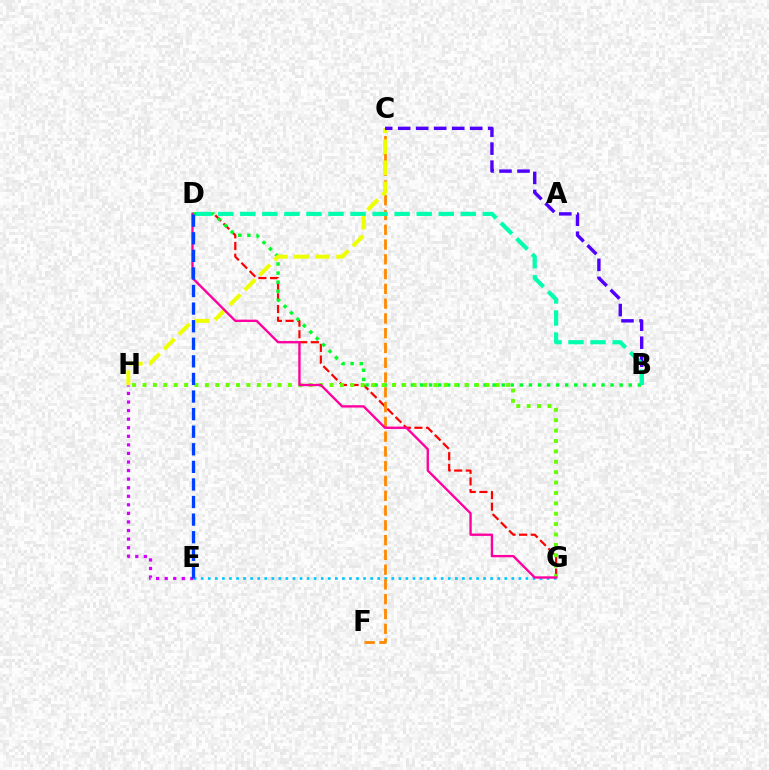{('E', 'G'): [{'color': '#00c7ff', 'line_style': 'dotted', 'thickness': 1.92}], ('D', 'G'): [{'color': '#ff0000', 'line_style': 'dashed', 'thickness': 1.58}, {'color': '#ff00a0', 'line_style': 'solid', 'thickness': 1.69}], ('B', 'D'): [{'color': '#00ff27', 'line_style': 'dotted', 'thickness': 2.47}, {'color': '#00ffaf', 'line_style': 'dashed', 'thickness': 3.0}], ('C', 'F'): [{'color': '#ff8800', 'line_style': 'dashed', 'thickness': 2.01}], ('C', 'H'): [{'color': '#eeff00', 'line_style': 'dashed', 'thickness': 2.86}], ('G', 'H'): [{'color': '#66ff00', 'line_style': 'dotted', 'thickness': 2.82}], ('B', 'C'): [{'color': '#4f00ff', 'line_style': 'dashed', 'thickness': 2.45}], ('E', 'H'): [{'color': '#d600ff', 'line_style': 'dotted', 'thickness': 2.33}], ('D', 'E'): [{'color': '#003fff', 'line_style': 'dashed', 'thickness': 2.39}]}